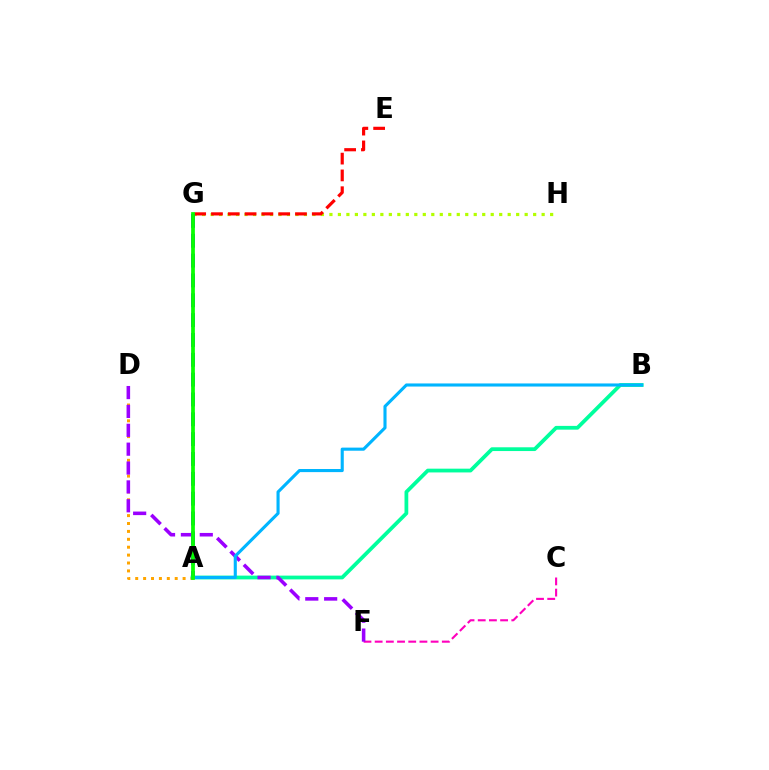{('G', 'H'): [{'color': '#b3ff00', 'line_style': 'dotted', 'thickness': 2.31}], ('E', 'G'): [{'color': '#ff0000', 'line_style': 'dashed', 'thickness': 2.28}], ('A', 'B'): [{'color': '#00ff9d', 'line_style': 'solid', 'thickness': 2.71}, {'color': '#00b5ff', 'line_style': 'solid', 'thickness': 2.24}], ('A', 'D'): [{'color': '#ffa500', 'line_style': 'dotted', 'thickness': 2.15}], ('A', 'G'): [{'color': '#0010ff', 'line_style': 'dashed', 'thickness': 2.69}, {'color': '#08ff00', 'line_style': 'solid', 'thickness': 2.69}], ('C', 'F'): [{'color': '#ff00bd', 'line_style': 'dashed', 'thickness': 1.52}], ('D', 'F'): [{'color': '#9b00ff', 'line_style': 'dashed', 'thickness': 2.56}]}